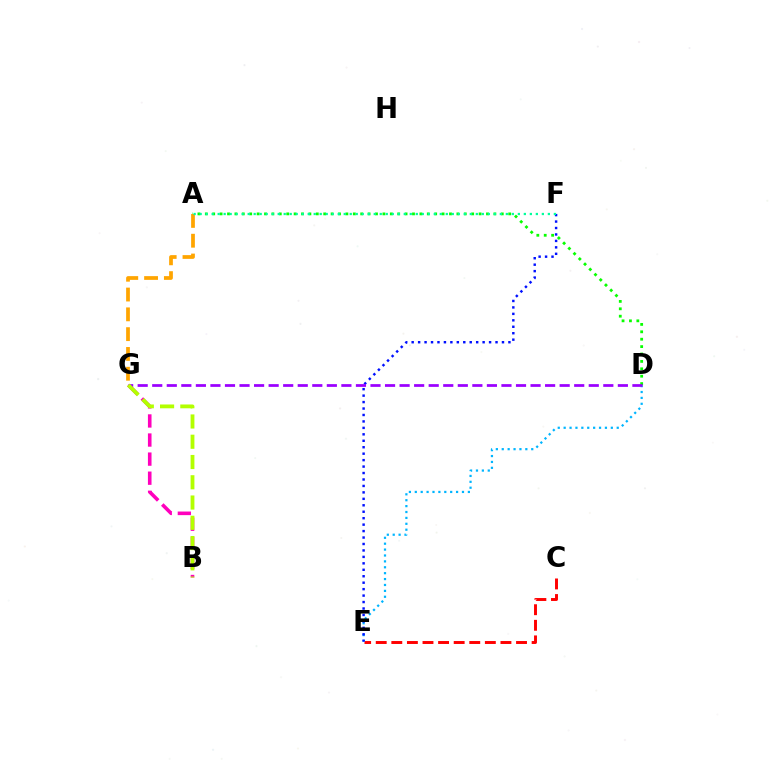{('C', 'E'): [{'color': '#ff0000', 'line_style': 'dashed', 'thickness': 2.12}], ('B', 'G'): [{'color': '#ff00bd', 'line_style': 'dashed', 'thickness': 2.59}, {'color': '#b3ff00', 'line_style': 'dashed', 'thickness': 2.75}], ('D', 'E'): [{'color': '#00b5ff', 'line_style': 'dotted', 'thickness': 1.6}], ('E', 'F'): [{'color': '#0010ff', 'line_style': 'dotted', 'thickness': 1.75}], ('A', 'D'): [{'color': '#08ff00', 'line_style': 'dotted', 'thickness': 2.01}], ('A', 'G'): [{'color': '#ffa500', 'line_style': 'dashed', 'thickness': 2.69}], ('A', 'F'): [{'color': '#00ff9d', 'line_style': 'dotted', 'thickness': 1.63}], ('D', 'G'): [{'color': '#9b00ff', 'line_style': 'dashed', 'thickness': 1.98}]}